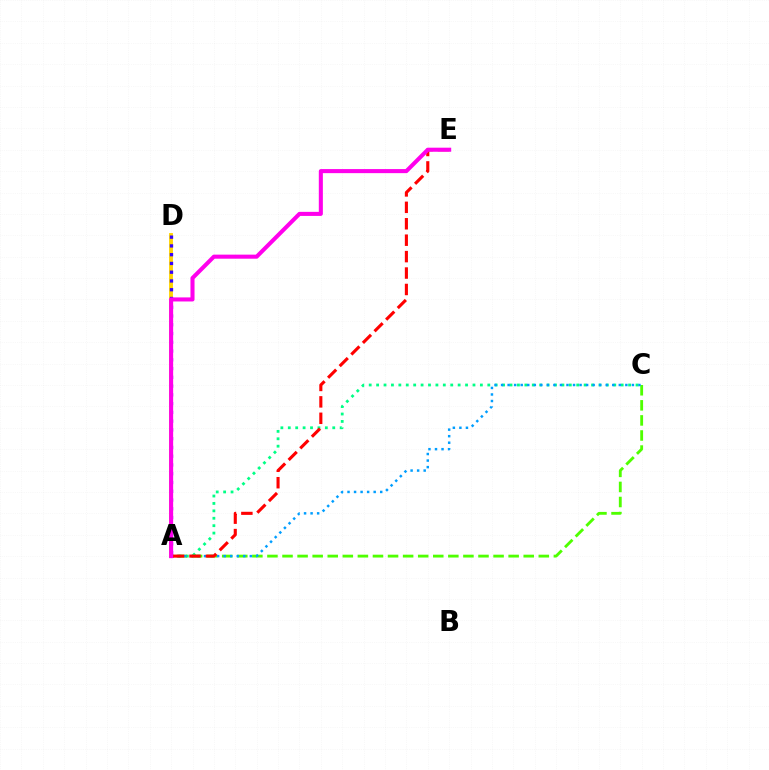{('A', 'C'): [{'color': '#00ff86', 'line_style': 'dotted', 'thickness': 2.01}, {'color': '#4fff00', 'line_style': 'dashed', 'thickness': 2.05}, {'color': '#009eff', 'line_style': 'dotted', 'thickness': 1.78}], ('A', 'D'): [{'color': '#ffd500', 'line_style': 'solid', 'thickness': 2.79}, {'color': '#3700ff', 'line_style': 'dotted', 'thickness': 2.38}], ('A', 'E'): [{'color': '#ff0000', 'line_style': 'dashed', 'thickness': 2.23}, {'color': '#ff00ed', 'line_style': 'solid', 'thickness': 2.93}]}